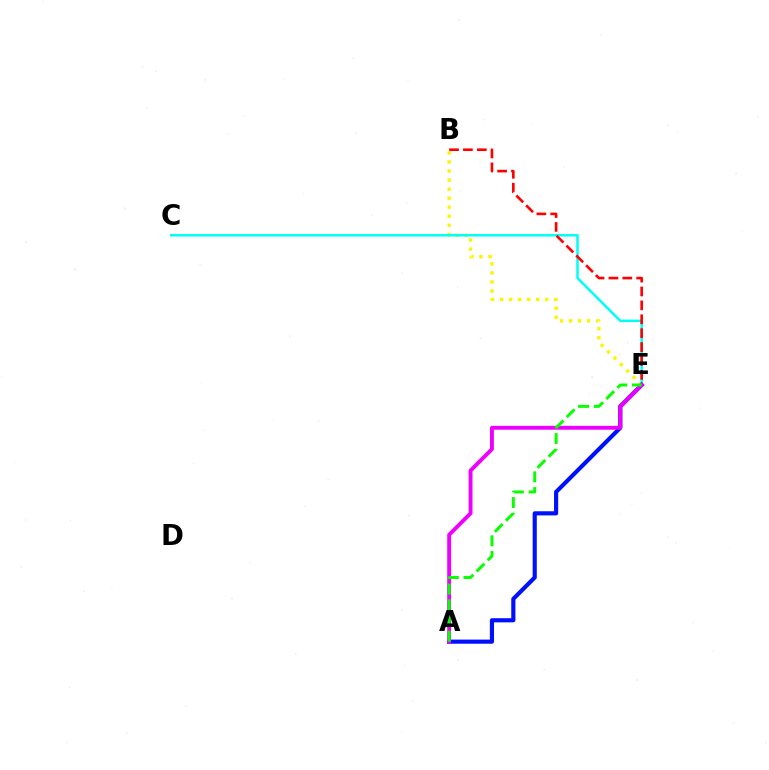{('B', 'E'): [{'color': '#fcf500', 'line_style': 'dotted', 'thickness': 2.46}, {'color': '#ff0000', 'line_style': 'dashed', 'thickness': 1.89}], ('C', 'E'): [{'color': '#00fff6', 'line_style': 'solid', 'thickness': 1.8}], ('A', 'E'): [{'color': '#0010ff', 'line_style': 'solid', 'thickness': 2.98}, {'color': '#ee00ff', 'line_style': 'solid', 'thickness': 2.81}, {'color': '#08ff00', 'line_style': 'dashed', 'thickness': 2.13}]}